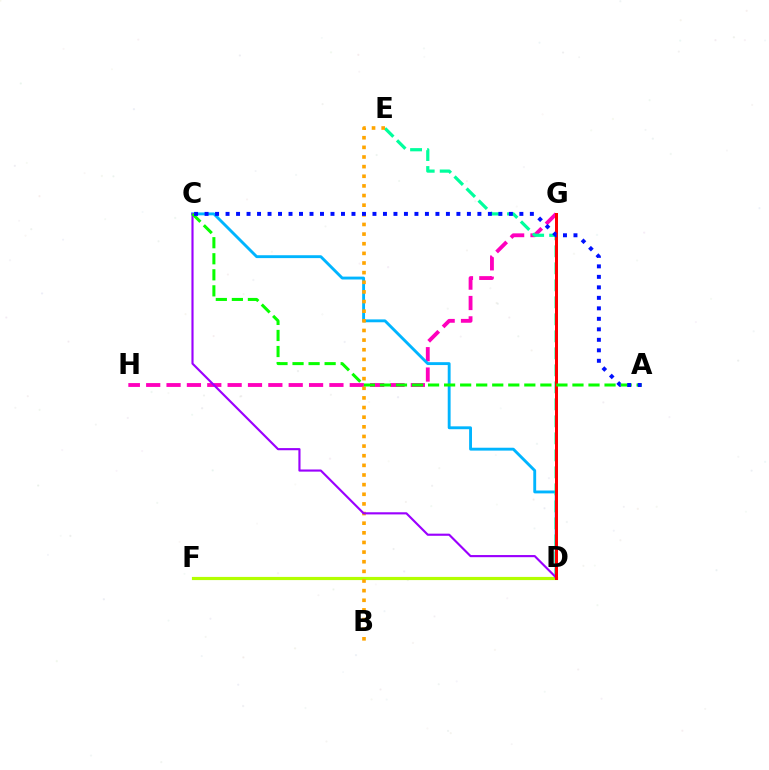{('D', 'F'): [{'color': '#b3ff00', 'line_style': 'solid', 'thickness': 2.28}], ('G', 'H'): [{'color': '#ff00bd', 'line_style': 'dashed', 'thickness': 2.77}], ('C', 'D'): [{'color': '#00b5ff', 'line_style': 'solid', 'thickness': 2.07}, {'color': '#9b00ff', 'line_style': 'solid', 'thickness': 1.54}], ('D', 'E'): [{'color': '#00ff9d', 'line_style': 'dashed', 'thickness': 2.31}], ('B', 'E'): [{'color': '#ffa500', 'line_style': 'dotted', 'thickness': 2.62}], ('D', 'G'): [{'color': '#ff0000', 'line_style': 'solid', 'thickness': 2.16}], ('A', 'C'): [{'color': '#08ff00', 'line_style': 'dashed', 'thickness': 2.18}, {'color': '#0010ff', 'line_style': 'dotted', 'thickness': 2.85}]}